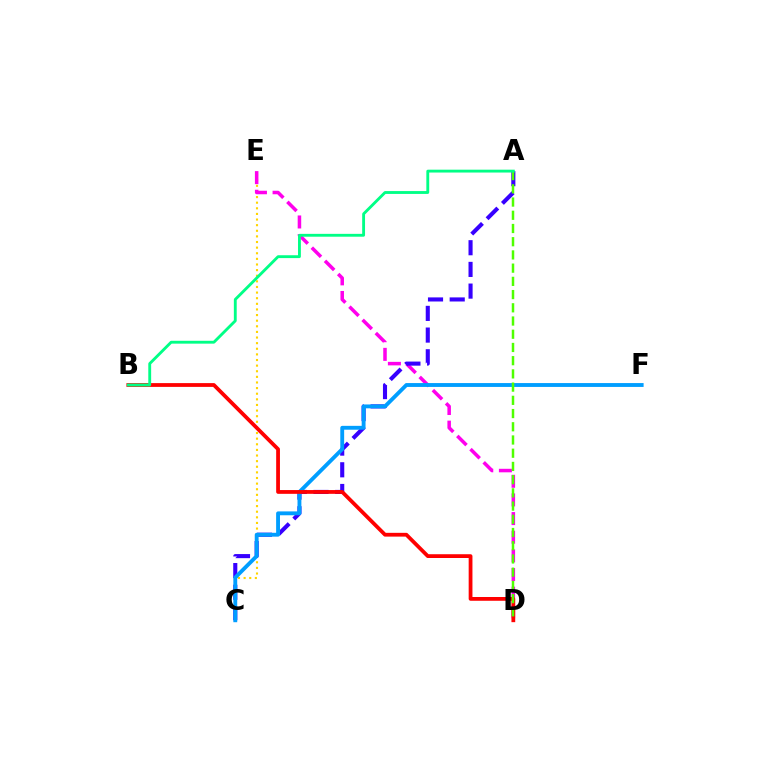{('C', 'E'): [{'color': '#ffd500', 'line_style': 'dotted', 'thickness': 1.53}], ('D', 'E'): [{'color': '#ff00ed', 'line_style': 'dashed', 'thickness': 2.53}], ('A', 'C'): [{'color': '#3700ff', 'line_style': 'dashed', 'thickness': 2.95}], ('C', 'F'): [{'color': '#009eff', 'line_style': 'solid', 'thickness': 2.78}], ('B', 'D'): [{'color': '#ff0000', 'line_style': 'solid', 'thickness': 2.72}], ('A', 'D'): [{'color': '#4fff00', 'line_style': 'dashed', 'thickness': 1.8}], ('A', 'B'): [{'color': '#00ff86', 'line_style': 'solid', 'thickness': 2.06}]}